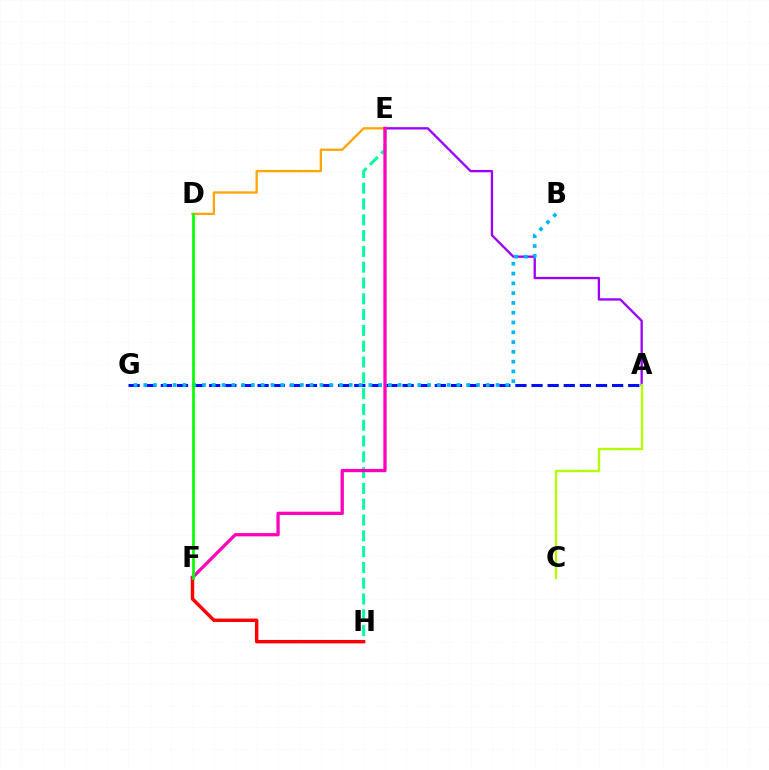{('A', 'G'): [{'color': '#0010ff', 'line_style': 'dashed', 'thickness': 2.19}], ('A', 'E'): [{'color': '#9b00ff', 'line_style': 'solid', 'thickness': 1.67}], ('E', 'H'): [{'color': '#00ff9d', 'line_style': 'dashed', 'thickness': 2.15}], ('F', 'H'): [{'color': '#ff0000', 'line_style': 'solid', 'thickness': 2.47}], ('D', 'E'): [{'color': '#ffa500', 'line_style': 'solid', 'thickness': 1.66}], ('E', 'F'): [{'color': '#ff00bd', 'line_style': 'solid', 'thickness': 2.36}], ('B', 'G'): [{'color': '#00b5ff', 'line_style': 'dotted', 'thickness': 2.66}], ('D', 'F'): [{'color': '#08ff00', 'line_style': 'solid', 'thickness': 1.96}], ('A', 'C'): [{'color': '#b3ff00', 'line_style': 'solid', 'thickness': 1.69}]}